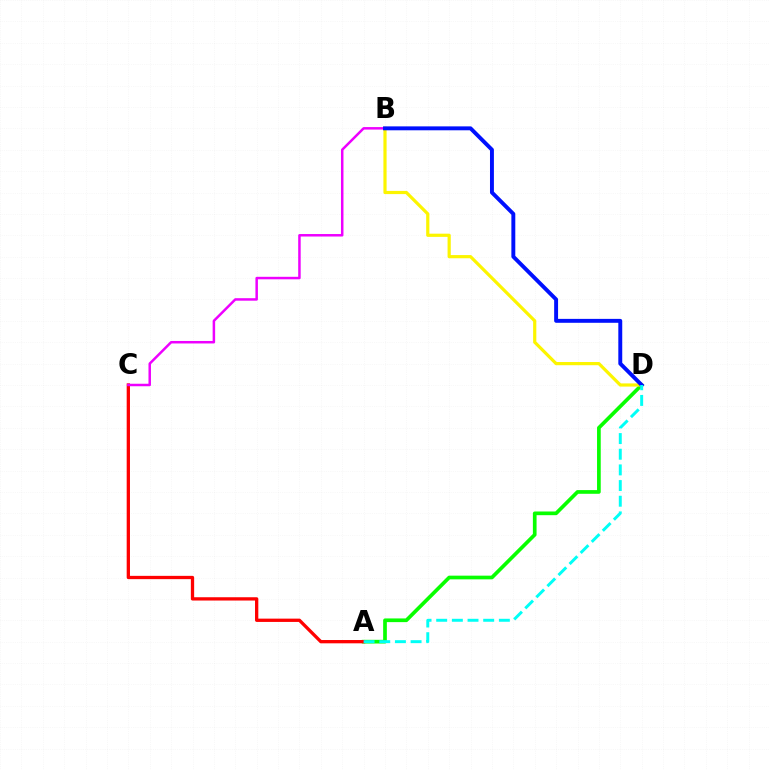{('A', 'D'): [{'color': '#08ff00', 'line_style': 'solid', 'thickness': 2.66}, {'color': '#00fff6', 'line_style': 'dashed', 'thickness': 2.13}], ('B', 'D'): [{'color': '#fcf500', 'line_style': 'solid', 'thickness': 2.3}, {'color': '#0010ff', 'line_style': 'solid', 'thickness': 2.82}], ('A', 'C'): [{'color': '#ff0000', 'line_style': 'solid', 'thickness': 2.37}], ('B', 'C'): [{'color': '#ee00ff', 'line_style': 'solid', 'thickness': 1.8}]}